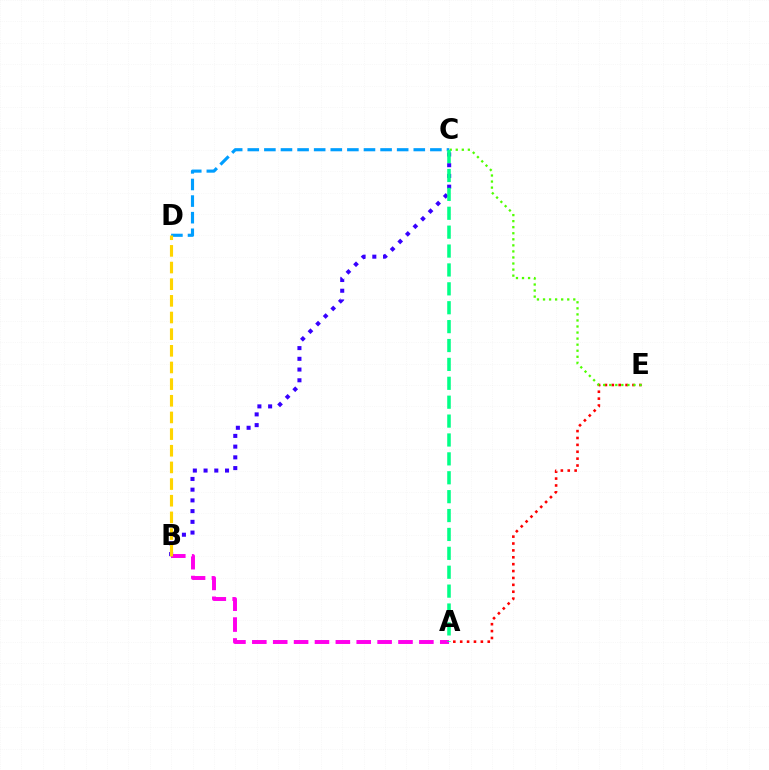{('A', 'E'): [{'color': '#ff0000', 'line_style': 'dotted', 'thickness': 1.87}], ('C', 'E'): [{'color': '#4fff00', 'line_style': 'dotted', 'thickness': 1.65}], ('C', 'D'): [{'color': '#009eff', 'line_style': 'dashed', 'thickness': 2.26}], ('A', 'B'): [{'color': '#ff00ed', 'line_style': 'dashed', 'thickness': 2.84}], ('B', 'C'): [{'color': '#3700ff', 'line_style': 'dotted', 'thickness': 2.91}], ('B', 'D'): [{'color': '#ffd500', 'line_style': 'dashed', 'thickness': 2.26}], ('A', 'C'): [{'color': '#00ff86', 'line_style': 'dashed', 'thickness': 2.57}]}